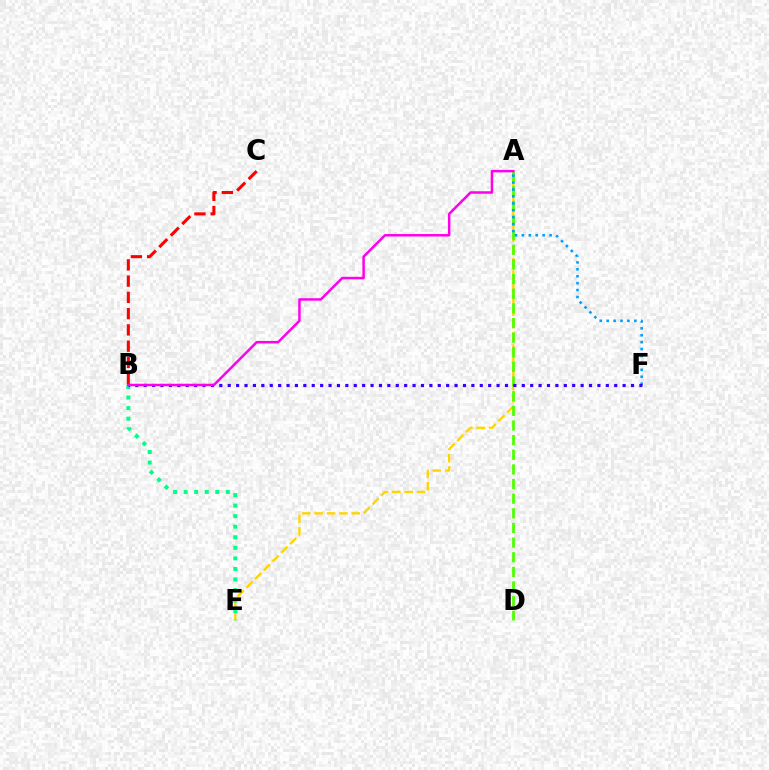{('A', 'E'): [{'color': '#ffd500', 'line_style': 'dashed', 'thickness': 1.68}], ('B', 'C'): [{'color': '#ff0000', 'line_style': 'dashed', 'thickness': 2.21}], ('A', 'D'): [{'color': '#4fff00', 'line_style': 'dashed', 'thickness': 1.99}], ('A', 'F'): [{'color': '#009eff', 'line_style': 'dotted', 'thickness': 1.88}], ('B', 'E'): [{'color': '#00ff86', 'line_style': 'dotted', 'thickness': 2.87}], ('B', 'F'): [{'color': '#3700ff', 'line_style': 'dotted', 'thickness': 2.28}], ('A', 'B'): [{'color': '#ff00ed', 'line_style': 'solid', 'thickness': 1.79}]}